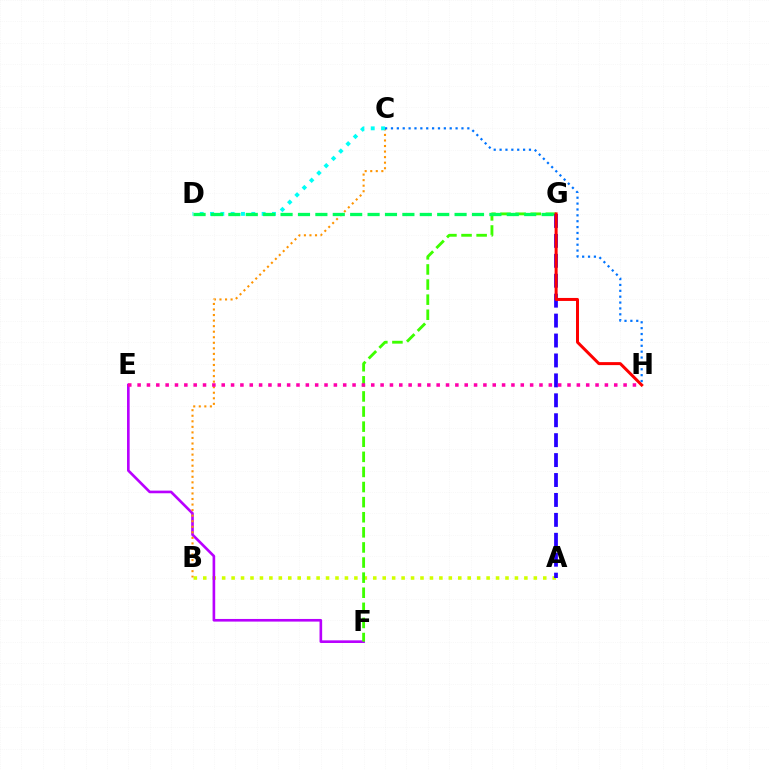{('A', 'B'): [{'color': '#d1ff00', 'line_style': 'dotted', 'thickness': 2.57}], ('E', 'F'): [{'color': '#b900ff', 'line_style': 'solid', 'thickness': 1.9}], ('F', 'G'): [{'color': '#3dff00', 'line_style': 'dashed', 'thickness': 2.05}], ('A', 'G'): [{'color': '#2500ff', 'line_style': 'dashed', 'thickness': 2.71}], ('B', 'C'): [{'color': '#ff9400', 'line_style': 'dotted', 'thickness': 1.51}], ('C', 'D'): [{'color': '#00fff6', 'line_style': 'dotted', 'thickness': 2.81}], ('D', 'G'): [{'color': '#00ff5c', 'line_style': 'dashed', 'thickness': 2.36}], ('G', 'H'): [{'color': '#ff0000', 'line_style': 'solid', 'thickness': 2.15}], ('E', 'H'): [{'color': '#ff00ac', 'line_style': 'dotted', 'thickness': 2.54}], ('C', 'H'): [{'color': '#0074ff', 'line_style': 'dotted', 'thickness': 1.6}]}